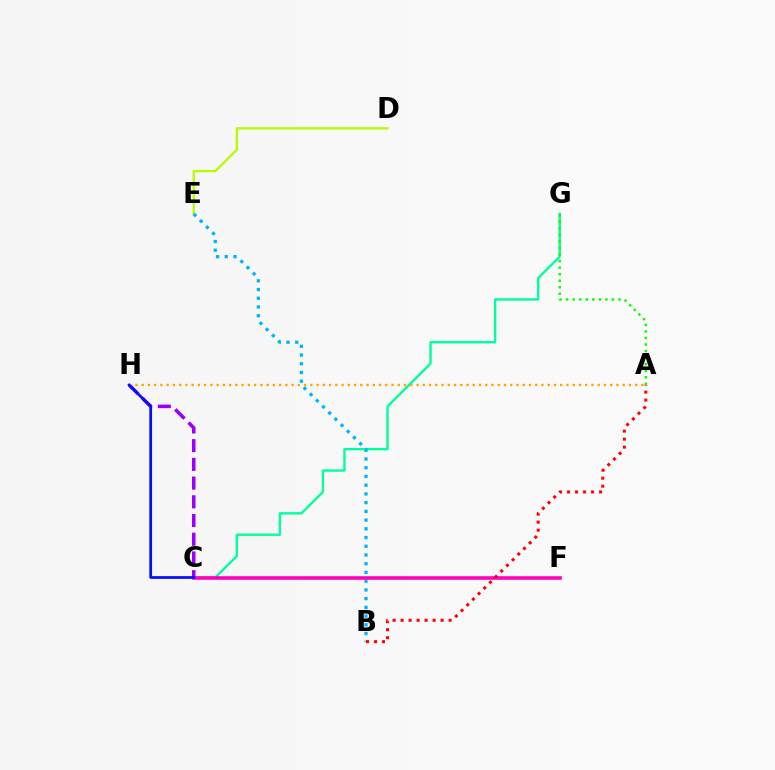{('C', 'G'): [{'color': '#00ff9d', 'line_style': 'solid', 'thickness': 1.7}], ('D', 'E'): [{'color': '#b3ff00', 'line_style': 'solid', 'thickness': 1.68}], ('B', 'E'): [{'color': '#00b5ff', 'line_style': 'dotted', 'thickness': 2.37}], ('A', 'G'): [{'color': '#08ff00', 'line_style': 'dotted', 'thickness': 1.78}], ('C', 'F'): [{'color': '#ff00bd', 'line_style': 'solid', 'thickness': 2.58}], ('C', 'H'): [{'color': '#9b00ff', 'line_style': 'dashed', 'thickness': 2.54}, {'color': '#0010ff', 'line_style': 'solid', 'thickness': 1.97}], ('A', 'B'): [{'color': '#ff0000', 'line_style': 'dotted', 'thickness': 2.17}], ('A', 'H'): [{'color': '#ffa500', 'line_style': 'dotted', 'thickness': 1.7}]}